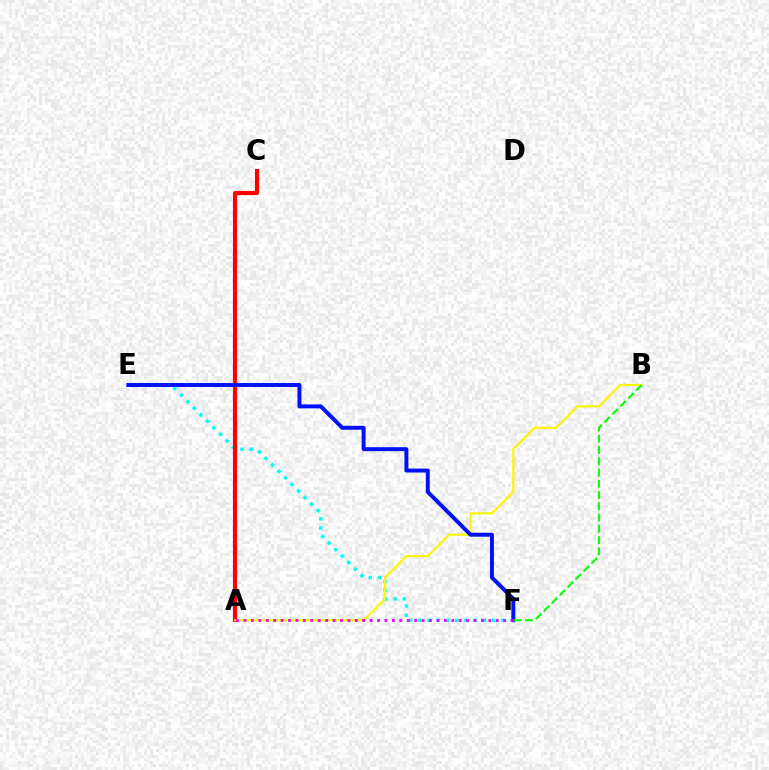{('E', 'F'): [{'color': '#00fff6', 'line_style': 'dotted', 'thickness': 2.51}, {'color': '#0010ff', 'line_style': 'solid', 'thickness': 2.84}], ('A', 'C'): [{'color': '#ff0000', 'line_style': 'solid', 'thickness': 2.97}], ('A', 'B'): [{'color': '#fcf500', 'line_style': 'solid', 'thickness': 1.55}], ('B', 'F'): [{'color': '#08ff00', 'line_style': 'dashed', 'thickness': 1.53}], ('A', 'F'): [{'color': '#ee00ff', 'line_style': 'dotted', 'thickness': 2.02}]}